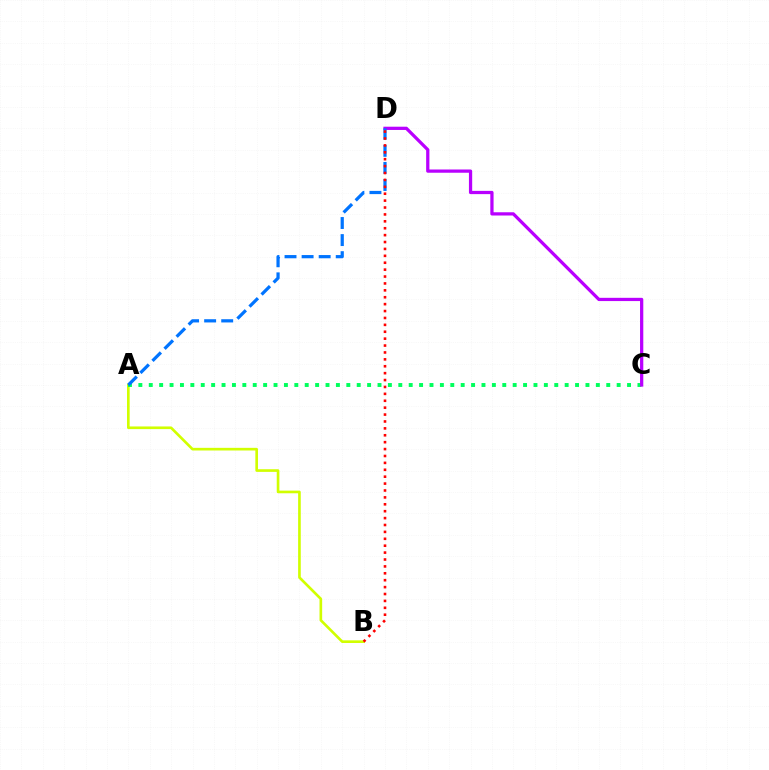{('A', 'B'): [{'color': '#d1ff00', 'line_style': 'solid', 'thickness': 1.91}], ('A', 'C'): [{'color': '#00ff5c', 'line_style': 'dotted', 'thickness': 2.82}], ('C', 'D'): [{'color': '#b900ff', 'line_style': 'solid', 'thickness': 2.34}], ('A', 'D'): [{'color': '#0074ff', 'line_style': 'dashed', 'thickness': 2.32}], ('B', 'D'): [{'color': '#ff0000', 'line_style': 'dotted', 'thickness': 1.88}]}